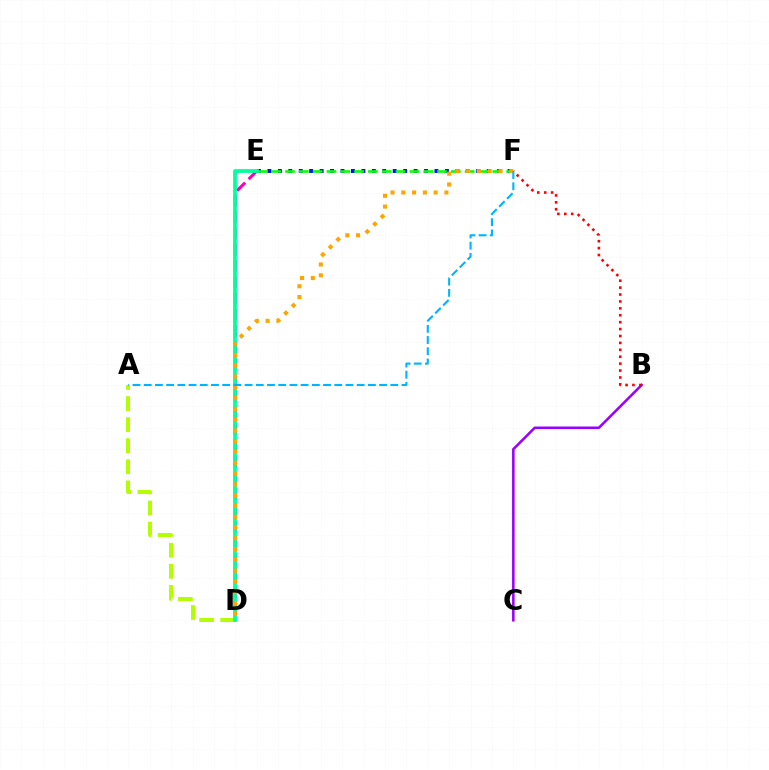{('A', 'D'): [{'color': '#b3ff00', 'line_style': 'dashed', 'thickness': 2.86}], ('B', 'C'): [{'color': '#9b00ff', 'line_style': 'solid', 'thickness': 1.83}], ('D', 'E'): [{'color': '#ff00bd', 'line_style': 'dashed', 'thickness': 2.22}, {'color': '#00ff9d', 'line_style': 'solid', 'thickness': 2.68}], ('E', 'F'): [{'color': '#0010ff', 'line_style': 'dotted', 'thickness': 2.84}, {'color': '#08ff00', 'line_style': 'dashed', 'thickness': 1.88}], ('B', 'F'): [{'color': '#ff0000', 'line_style': 'dotted', 'thickness': 1.88}], ('D', 'F'): [{'color': '#ffa500', 'line_style': 'dotted', 'thickness': 2.93}], ('A', 'F'): [{'color': '#00b5ff', 'line_style': 'dashed', 'thickness': 1.52}]}